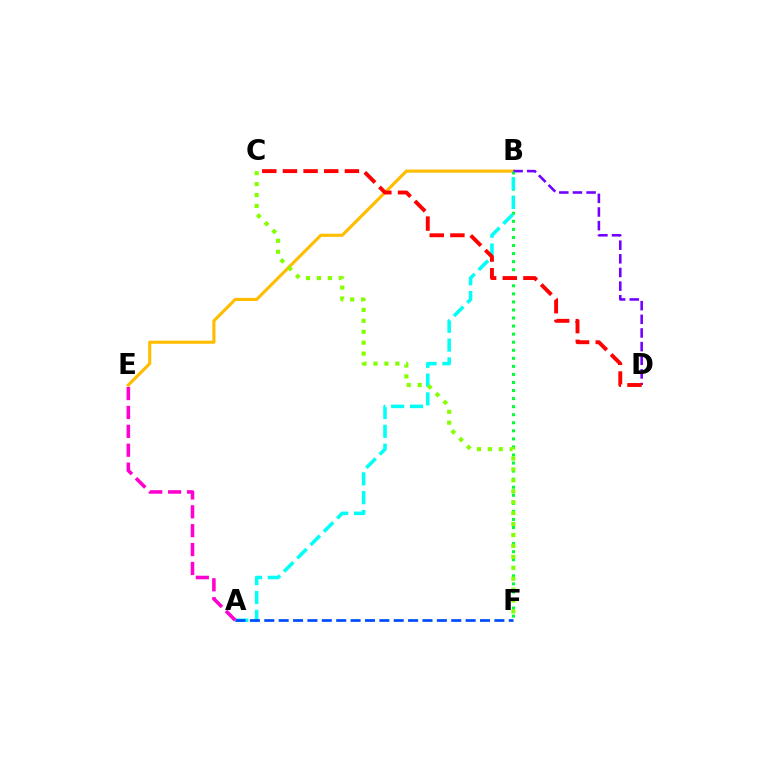{('B', 'E'): [{'color': '#ffbd00', 'line_style': 'solid', 'thickness': 2.25}], ('B', 'F'): [{'color': '#00ff39', 'line_style': 'dotted', 'thickness': 2.19}], ('B', 'D'): [{'color': '#7200ff', 'line_style': 'dashed', 'thickness': 1.85}], ('A', 'B'): [{'color': '#00fff6', 'line_style': 'dashed', 'thickness': 2.55}], ('C', 'D'): [{'color': '#ff0000', 'line_style': 'dashed', 'thickness': 2.81}], ('A', 'F'): [{'color': '#004bff', 'line_style': 'dashed', 'thickness': 1.95}], ('A', 'E'): [{'color': '#ff00cf', 'line_style': 'dashed', 'thickness': 2.56}], ('C', 'F'): [{'color': '#84ff00', 'line_style': 'dotted', 'thickness': 2.97}]}